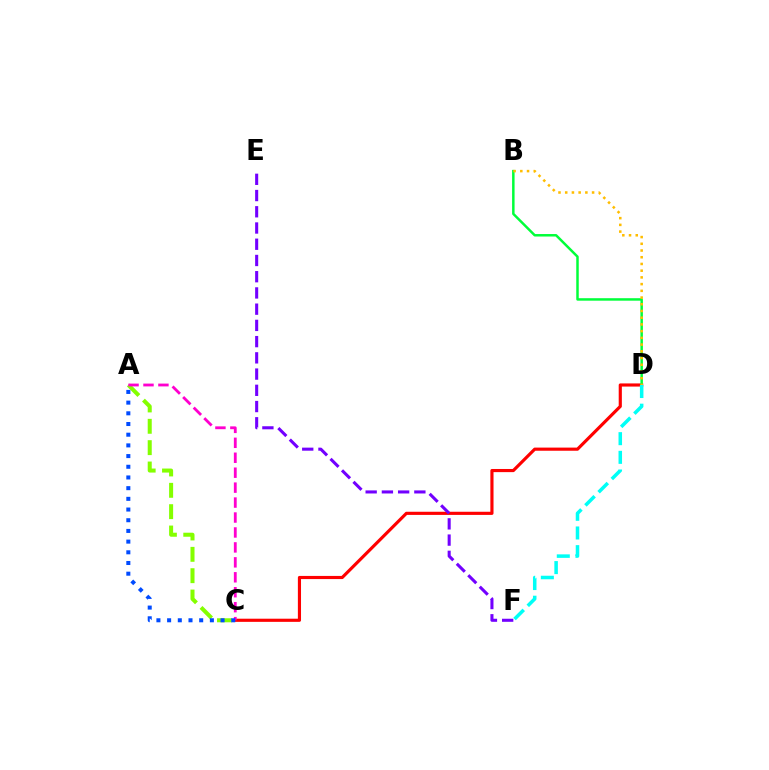{('C', 'D'): [{'color': '#ff0000', 'line_style': 'solid', 'thickness': 2.27}], ('B', 'D'): [{'color': '#00ff39', 'line_style': 'solid', 'thickness': 1.79}, {'color': '#ffbd00', 'line_style': 'dotted', 'thickness': 1.83}], ('A', 'C'): [{'color': '#84ff00', 'line_style': 'dashed', 'thickness': 2.9}, {'color': '#ff00cf', 'line_style': 'dashed', 'thickness': 2.03}, {'color': '#004bff', 'line_style': 'dotted', 'thickness': 2.9}], ('E', 'F'): [{'color': '#7200ff', 'line_style': 'dashed', 'thickness': 2.21}], ('D', 'F'): [{'color': '#00fff6', 'line_style': 'dashed', 'thickness': 2.54}]}